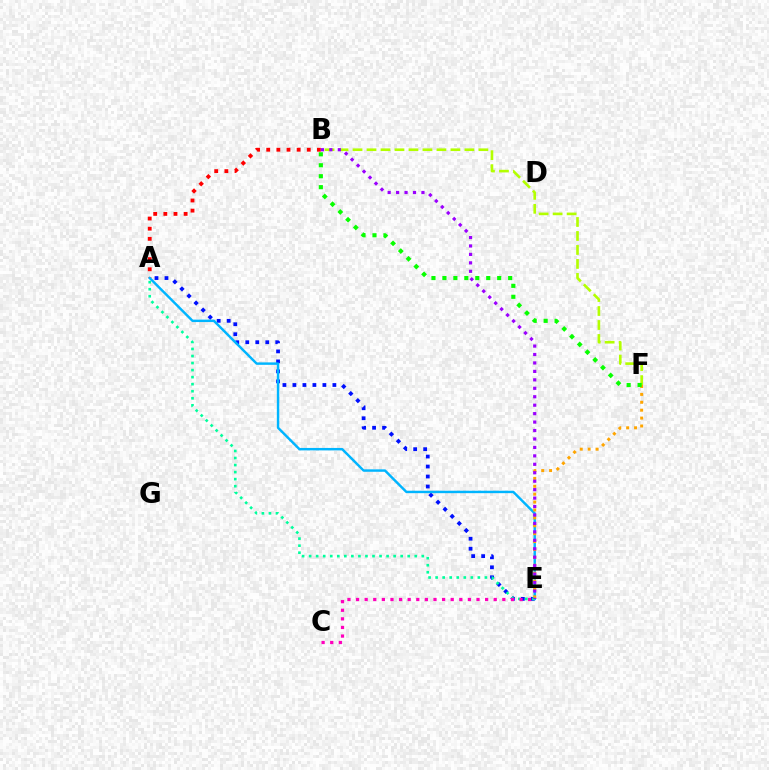{('A', 'B'): [{'color': '#ff0000', 'line_style': 'dotted', 'thickness': 2.76}], ('A', 'E'): [{'color': '#0010ff', 'line_style': 'dotted', 'thickness': 2.71}, {'color': '#00b5ff', 'line_style': 'solid', 'thickness': 1.76}, {'color': '#00ff9d', 'line_style': 'dotted', 'thickness': 1.91}], ('B', 'F'): [{'color': '#b3ff00', 'line_style': 'dashed', 'thickness': 1.9}, {'color': '#08ff00', 'line_style': 'dotted', 'thickness': 2.98}], ('E', 'F'): [{'color': '#ffa500', 'line_style': 'dotted', 'thickness': 2.15}], ('C', 'E'): [{'color': '#ff00bd', 'line_style': 'dotted', 'thickness': 2.34}], ('B', 'E'): [{'color': '#9b00ff', 'line_style': 'dotted', 'thickness': 2.29}]}